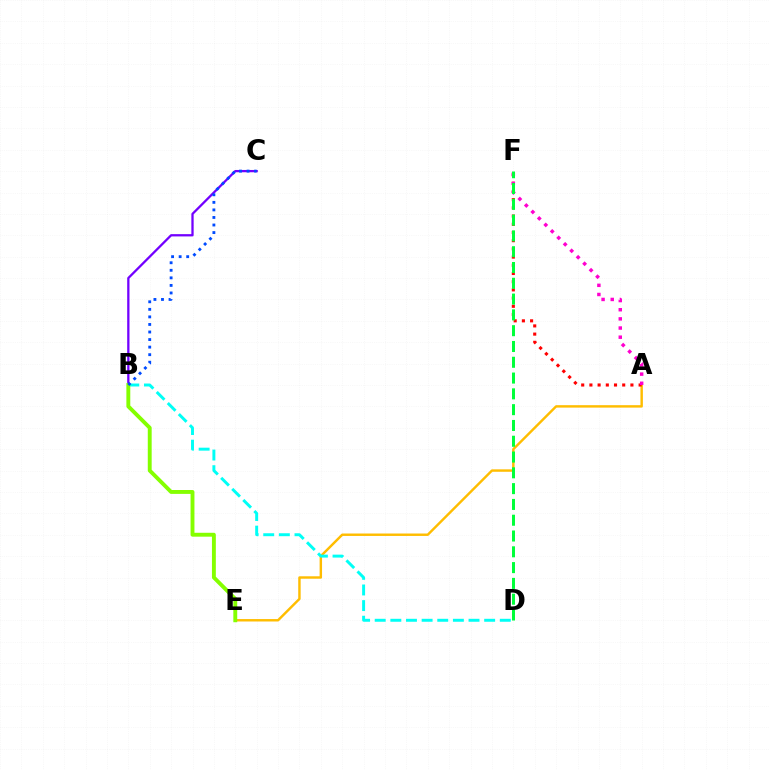{('A', 'E'): [{'color': '#ffbd00', 'line_style': 'solid', 'thickness': 1.75}], ('A', 'F'): [{'color': '#ff0000', 'line_style': 'dotted', 'thickness': 2.23}, {'color': '#ff00cf', 'line_style': 'dotted', 'thickness': 2.49}], ('B', 'C'): [{'color': '#7200ff', 'line_style': 'solid', 'thickness': 1.64}, {'color': '#004bff', 'line_style': 'dotted', 'thickness': 2.05}], ('B', 'D'): [{'color': '#00fff6', 'line_style': 'dashed', 'thickness': 2.12}], ('D', 'F'): [{'color': '#00ff39', 'line_style': 'dashed', 'thickness': 2.15}], ('B', 'E'): [{'color': '#84ff00', 'line_style': 'solid', 'thickness': 2.8}]}